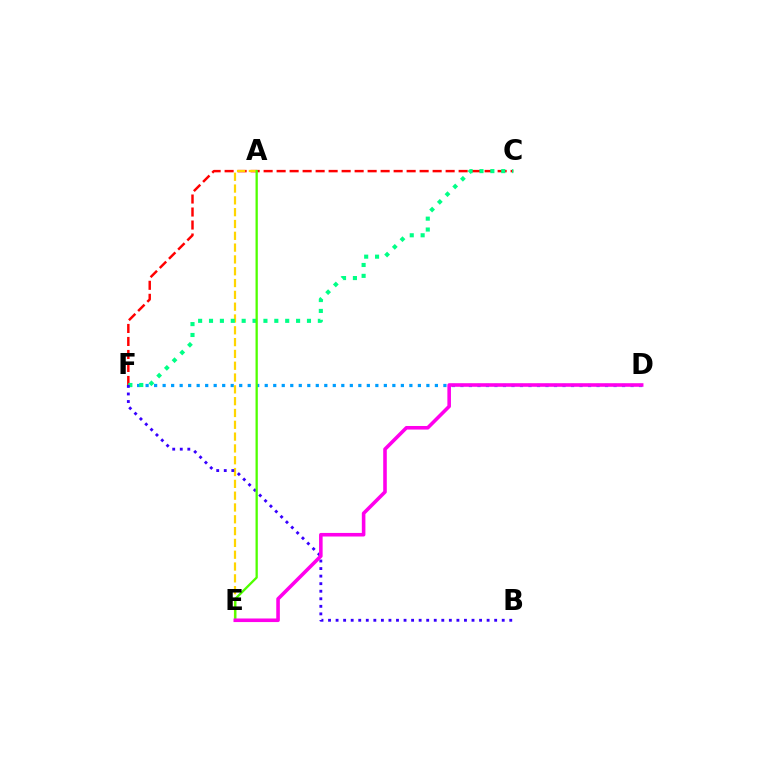{('C', 'F'): [{'color': '#ff0000', 'line_style': 'dashed', 'thickness': 1.77}, {'color': '#00ff86', 'line_style': 'dotted', 'thickness': 2.96}], ('D', 'F'): [{'color': '#009eff', 'line_style': 'dotted', 'thickness': 2.31}], ('A', 'E'): [{'color': '#ffd500', 'line_style': 'dashed', 'thickness': 1.6}, {'color': '#4fff00', 'line_style': 'solid', 'thickness': 1.65}], ('B', 'F'): [{'color': '#3700ff', 'line_style': 'dotted', 'thickness': 2.05}], ('D', 'E'): [{'color': '#ff00ed', 'line_style': 'solid', 'thickness': 2.58}]}